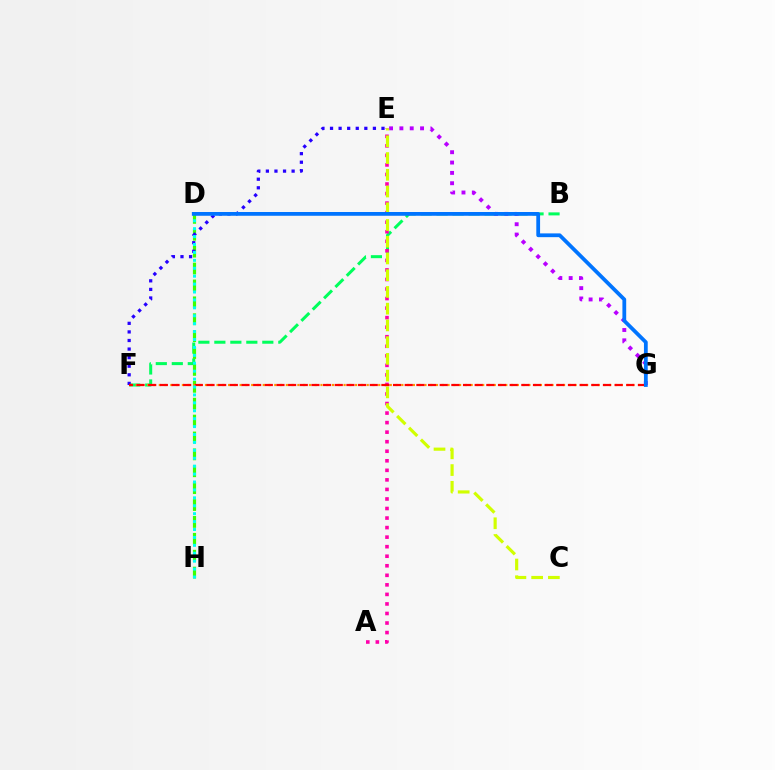{('B', 'F'): [{'color': '#00ff5c', 'line_style': 'dashed', 'thickness': 2.17}], ('D', 'H'): [{'color': '#3dff00', 'line_style': 'dashed', 'thickness': 2.29}, {'color': '#00fff6', 'line_style': 'dotted', 'thickness': 2.15}], ('E', 'G'): [{'color': '#b900ff', 'line_style': 'dotted', 'thickness': 2.81}], ('E', 'F'): [{'color': '#2500ff', 'line_style': 'dotted', 'thickness': 2.33}], ('F', 'G'): [{'color': '#ff9400', 'line_style': 'dotted', 'thickness': 1.57}, {'color': '#ff0000', 'line_style': 'dashed', 'thickness': 1.58}], ('A', 'E'): [{'color': '#ff00ac', 'line_style': 'dotted', 'thickness': 2.59}], ('C', 'E'): [{'color': '#d1ff00', 'line_style': 'dashed', 'thickness': 2.27}], ('D', 'G'): [{'color': '#0074ff', 'line_style': 'solid', 'thickness': 2.72}]}